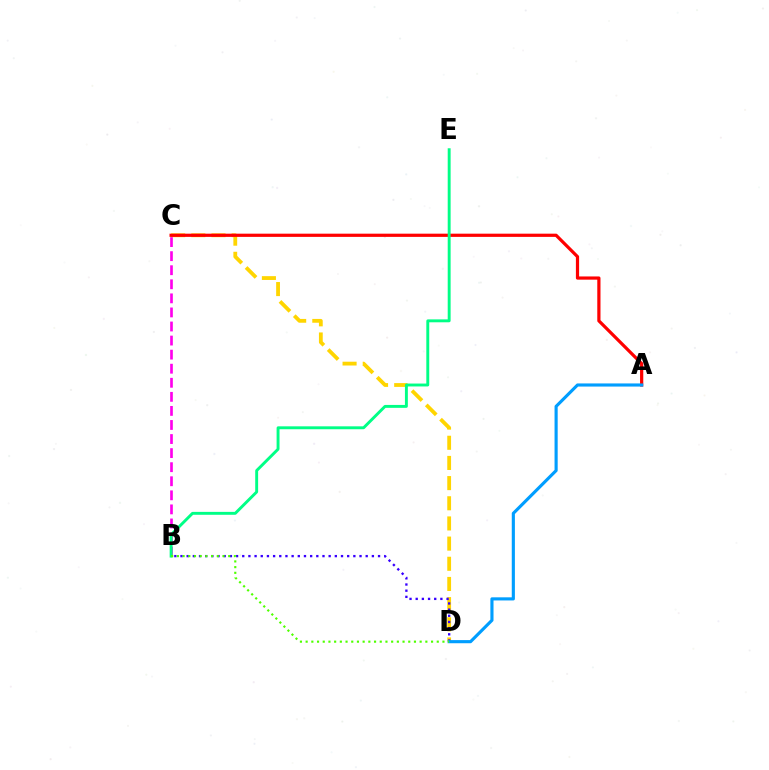{('C', 'D'): [{'color': '#ffd500', 'line_style': 'dashed', 'thickness': 2.74}], ('A', 'C'): [{'color': '#ff0000', 'line_style': 'solid', 'thickness': 2.31}], ('B', 'D'): [{'color': '#3700ff', 'line_style': 'dotted', 'thickness': 1.68}, {'color': '#4fff00', 'line_style': 'dotted', 'thickness': 1.55}], ('A', 'D'): [{'color': '#009eff', 'line_style': 'solid', 'thickness': 2.25}], ('B', 'C'): [{'color': '#ff00ed', 'line_style': 'dashed', 'thickness': 1.91}], ('B', 'E'): [{'color': '#00ff86', 'line_style': 'solid', 'thickness': 2.1}]}